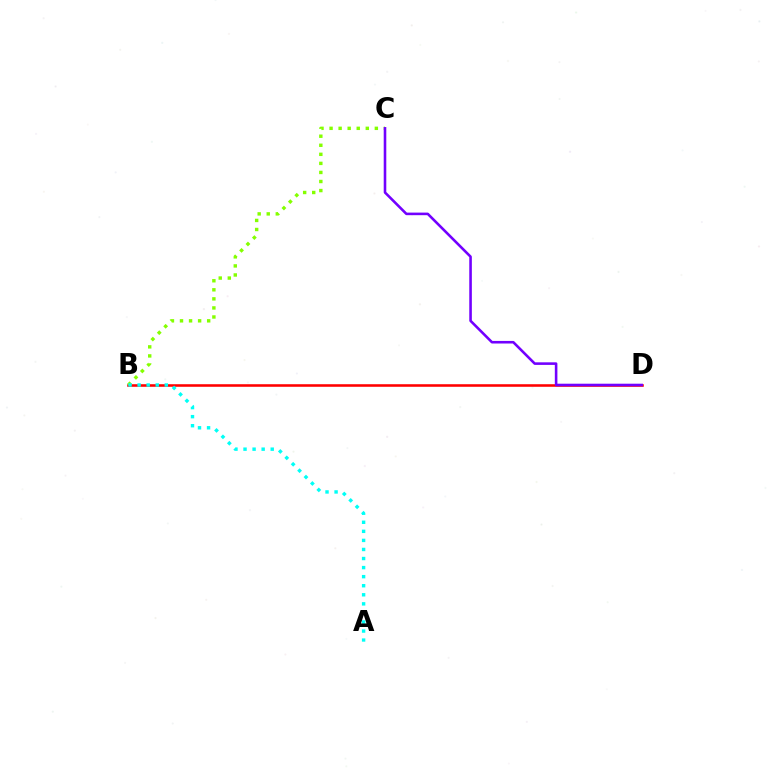{('B', 'D'): [{'color': '#ff0000', 'line_style': 'solid', 'thickness': 1.85}], ('B', 'C'): [{'color': '#84ff00', 'line_style': 'dotted', 'thickness': 2.46}], ('A', 'B'): [{'color': '#00fff6', 'line_style': 'dotted', 'thickness': 2.46}], ('C', 'D'): [{'color': '#7200ff', 'line_style': 'solid', 'thickness': 1.86}]}